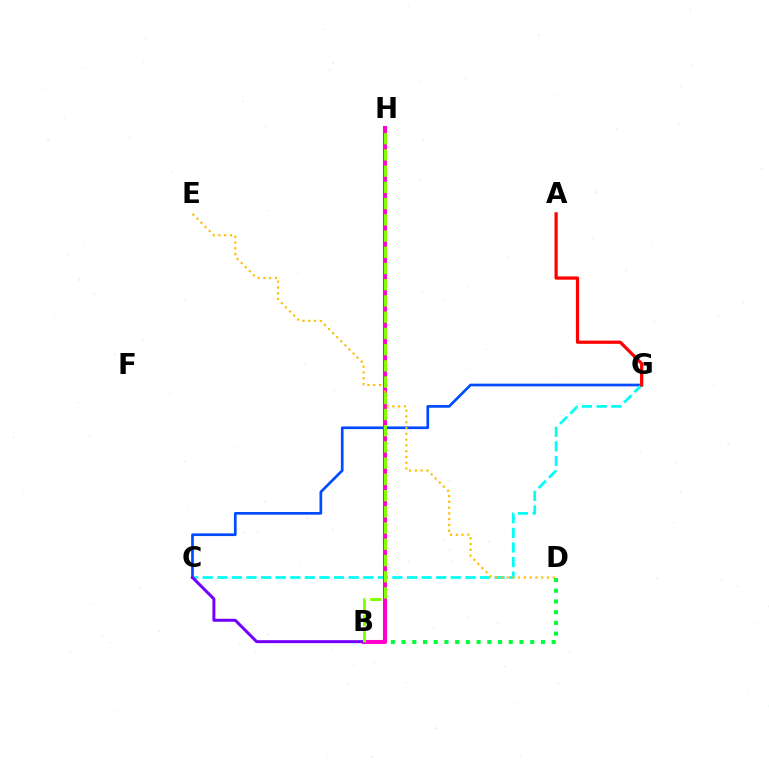{('C', 'G'): [{'color': '#004bff', 'line_style': 'solid', 'thickness': 1.93}, {'color': '#00fff6', 'line_style': 'dashed', 'thickness': 1.98}], ('B', 'D'): [{'color': '#00ff39', 'line_style': 'dotted', 'thickness': 2.91}], ('B', 'H'): [{'color': '#ff00cf', 'line_style': 'solid', 'thickness': 2.94}, {'color': '#84ff00', 'line_style': 'dashed', 'thickness': 2.2}], ('D', 'E'): [{'color': '#ffbd00', 'line_style': 'dotted', 'thickness': 1.57}], ('A', 'G'): [{'color': '#ff0000', 'line_style': 'solid', 'thickness': 2.32}], ('B', 'C'): [{'color': '#7200ff', 'line_style': 'solid', 'thickness': 2.15}]}